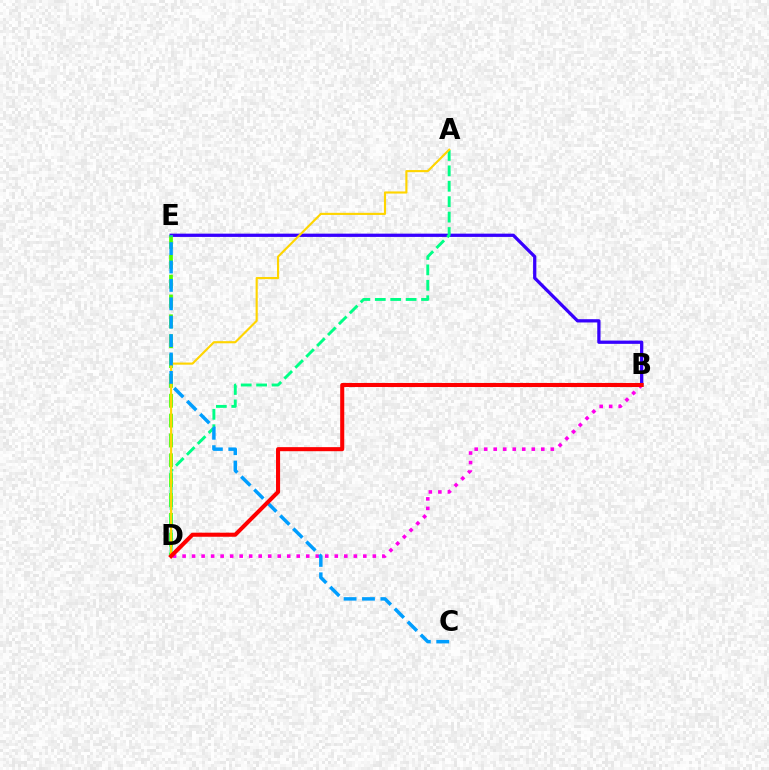{('B', 'D'): [{'color': '#ff00ed', 'line_style': 'dotted', 'thickness': 2.58}, {'color': '#ff0000', 'line_style': 'solid', 'thickness': 2.93}], ('B', 'E'): [{'color': '#3700ff', 'line_style': 'solid', 'thickness': 2.35}], ('D', 'E'): [{'color': '#4fff00', 'line_style': 'dashed', 'thickness': 2.7}], ('A', 'D'): [{'color': '#00ff86', 'line_style': 'dashed', 'thickness': 2.09}, {'color': '#ffd500', 'line_style': 'solid', 'thickness': 1.54}], ('C', 'E'): [{'color': '#009eff', 'line_style': 'dashed', 'thickness': 2.5}]}